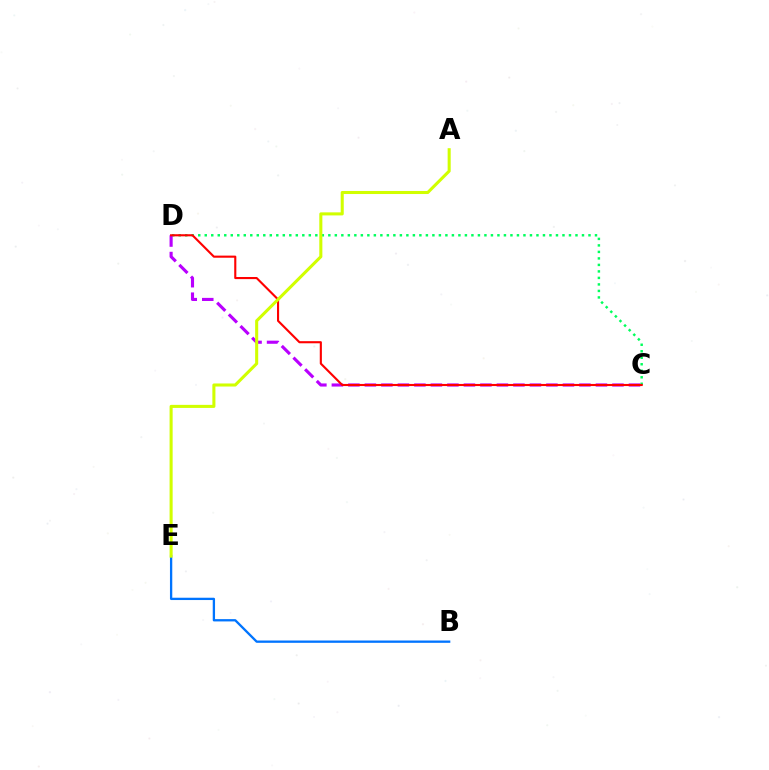{('B', 'E'): [{'color': '#0074ff', 'line_style': 'solid', 'thickness': 1.66}], ('C', 'D'): [{'color': '#00ff5c', 'line_style': 'dotted', 'thickness': 1.77}, {'color': '#b900ff', 'line_style': 'dashed', 'thickness': 2.24}, {'color': '#ff0000', 'line_style': 'solid', 'thickness': 1.52}], ('A', 'E'): [{'color': '#d1ff00', 'line_style': 'solid', 'thickness': 2.2}]}